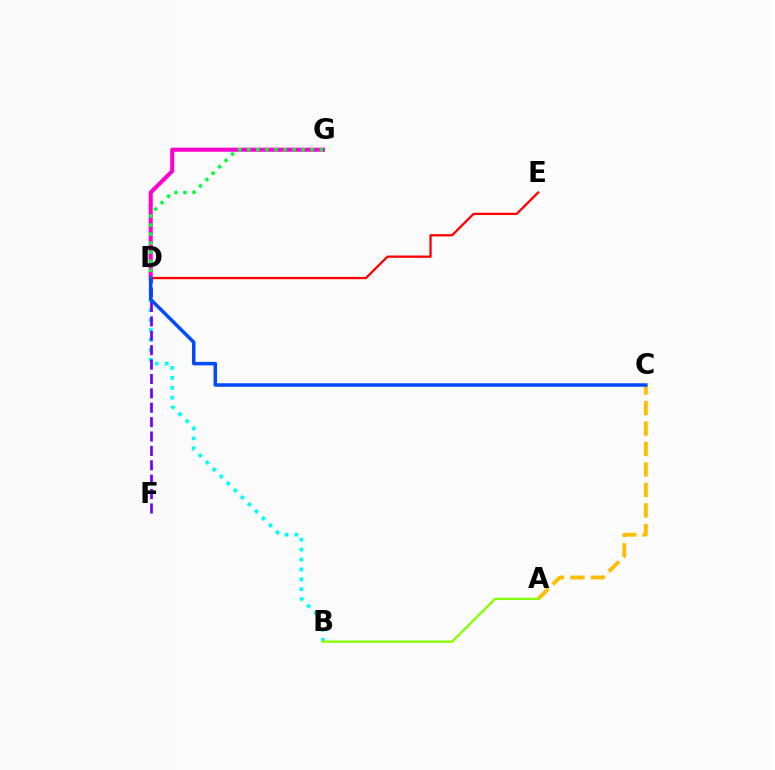{('D', 'G'): [{'color': '#ff00cf', 'line_style': 'solid', 'thickness': 2.93}, {'color': '#00ff39', 'line_style': 'dotted', 'thickness': 2.46}], ('B', 'D'): [{'color': '#00fff6', 'line_style': 'dotted', 'thickness': 2.69}], ('A', 'C'): [{'color': '#ffbd00', 'line_style': 'dashed', 'thickness': 2.78}], ('A', 'B'): [{'color': '#84ff00', 'line_style': 'solid', 'thickness': 1.66}], ('D', 'F'): [{'color': '#7200ff', 'line_style': 'dashed', 'thickness': 1.96}], ('D', 'E'): [{'color': '#ff0000', 'line_style': 'solid', 'thickness': 1.65}], ('C', 'D'): [{'color': '#004bff', 'line_style': 'solid', 'thickness': 2.52}]}